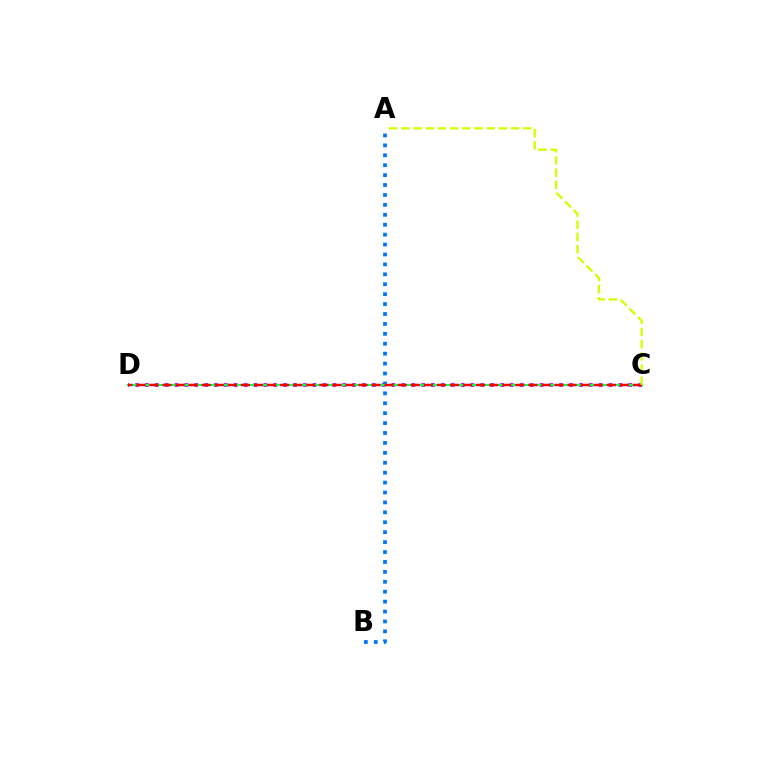{('C', 'D'): [{'color': '#b900ff', 'line_style': 'dotted', 'thickness': 2.68}, {'color': '#00ff5c', 'line_style': 'solid', 'thickness': 1.57}, {'color': '#ff0000', 'line_style': 'dashed', 'thickness': 1.78}], ('A', 'B'): [{'color': '#0074ff', 'line_style': 'dotted', 'thickness': 2.69}], ('A', 'C'): [{'color': '#d1ff00', 'line_style': 'dashed', 'thickness': 1.66}]}